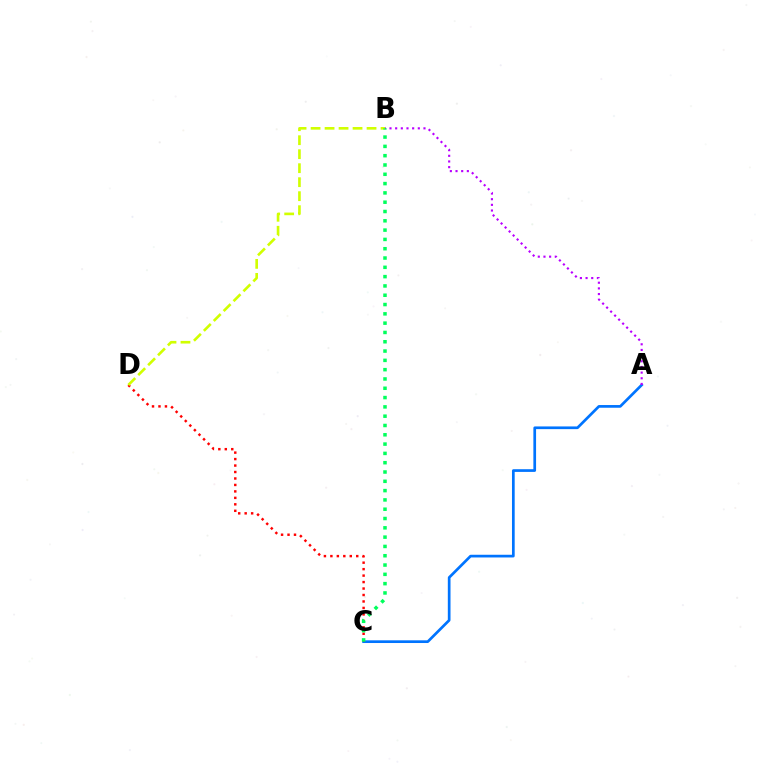{('A', 'C'): [{'color': '#0074ff', 'line_style': 'solid', 'thickness': 1.94}], ('A', 'B'): [{'color': '#b900ff', 'line_style': 'dotted', 'thickness': 1.54}], ('C', 'D'): [{'color': '#ff0000', 'line_style': 'dotted', 'thickness': 1.76}], ('B', 'D'): [{'color': '#d1ff00', 'line_style': 'dashed', 'thickness': 1.9}], ('B', 'C'): [{'color': '#00ff5c', 'line_style': 'dotted', 'thickness': 2.53}]}